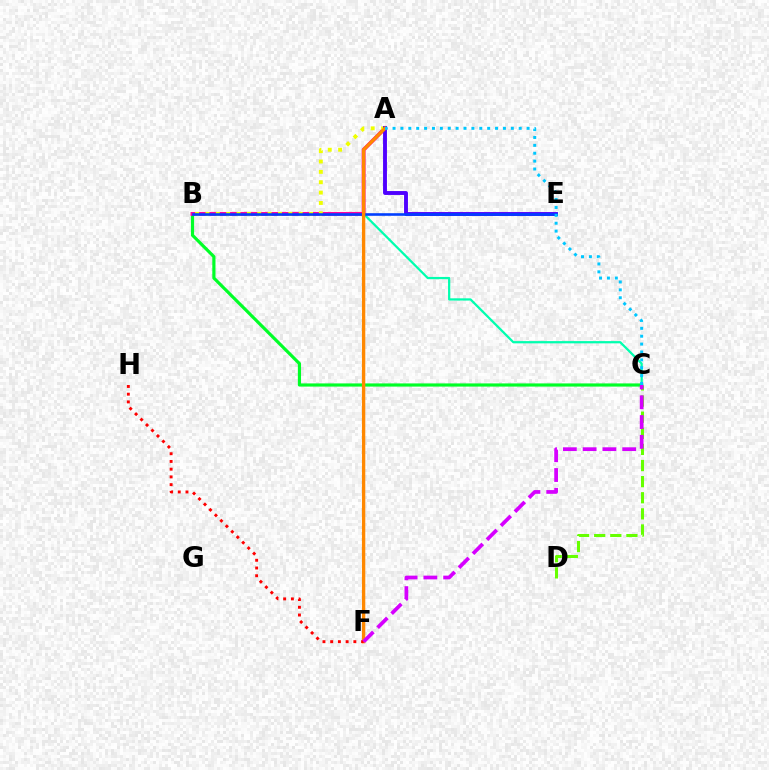{('B', 'C'): [{'color': '#00ffaf', 'line_style': 'solid', 'thickness': 1.62}, {'color': '#00ff27', 'line_style': 'solid', 'thickness': 2.28}], ('A', 'B'): [{'color': '#ff00a0', 'line_style': 'solid', 'thickness': 2.76}, {'color': '#eeff00', 'line_style': 'dotted', 'thickness': 2.81}], ('C', 'D'): [{'color': '#66ff00', 'line_style': 'dashed', 'thickness': 2.19}], ('A', 'E'): [{'color': '#4f00ff', 'line_style': 'solid', 'thickness': 2.8}], ('B', 'E'): [{'color': '#003fff', 'line_style': 'solid', 'thickness': 1.87}], ('A', 'F'): [{'color': '#ff8800', 'line_style': 'solid', 'thickness': 2.4}], ('A', 'C'): [{'color': '#00c7ff', 'line_style': 'dotted', 'thickness': 2.14}], ('F', 'H'): [{'color': '#ff0000', 'line_style': 'dotted', 'thickness': 2.1}], ('C', 'F'): [{'color': '#d600ff', 'line_style': 'dashed', 'thickness': 2.69}]}